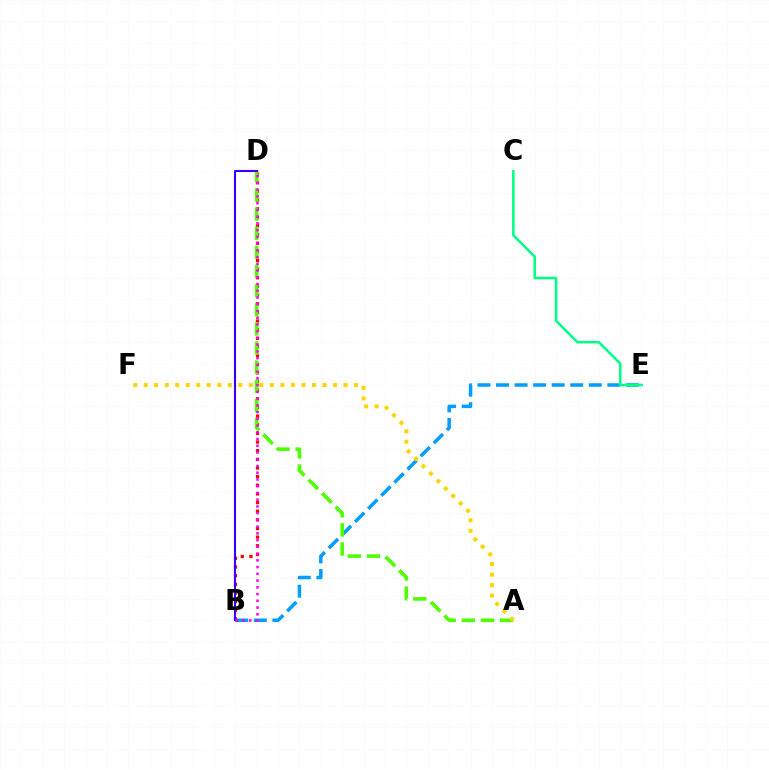{('B', 'D'): [{'color': '#ff0000', 'line_style': 'dotted', 'thickness': 2.35}, {'color': '#3700ff', 'line_style': 'solid', 'thickness': 1.52}, {'color': '#ff00ed', 'line_style': 'dotted', 'thickness': 1.83}], ('B', 'E'): [{'color': '#009eff', 'line_style': 'dashed', 'thickness': 2.52}], ('A', 'D'): [{'color': '#4fff00', 'line_style': 'dashed', 'thickness': 2.6}], ('C', 'E'): [{'color': '#00ff86', 'line_style': 'solid', 'thickness': 1.83}], ('A', 'F'): [{'color': '#ffd500', 'line_style': 'dotted', 'thickness': 2.86}]}